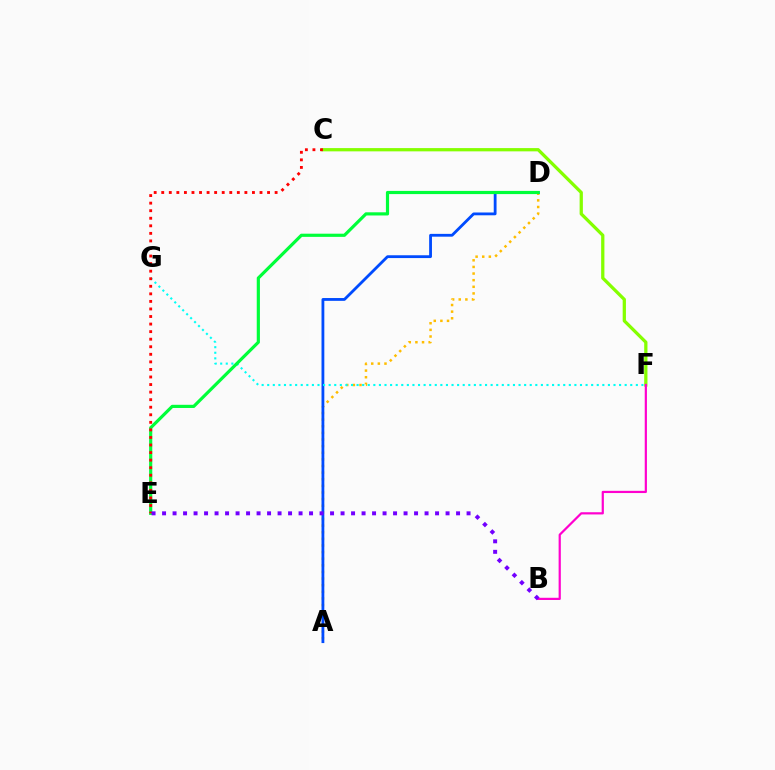{('A', 'D'): [{'color': '#ffbd00', 'line_style': 'dotted', 'thickness': 1.8}, {'color': '#004bff', 'line_style': 'solid', 'thickness': 2.02}], ('C', 'F'): [{'color': '#84ff00', 'line_style': 'solid', 'thickness': 2.34}], ('F', 'G'): [{'color': '#00fff6', 'line_style': 'dotted', 'thickness': 1.52}], ('D', 'E'): [{'color': '#00ff39', 'line_style': 'solid', 'thickness': 2.29}], ('B', 'F'): [{'color': '#ff00cf', 'line_style': 'solid', 'thickness': 1.59}], ('C', 'E'): [{'color': '#ff0000', 'line_style': 'dotted', 'thickness': 2.05}], ('B', 'E'): [{'color': '#7200ff', 'line_style': 'dotted', 'thickness': 2.85}]}